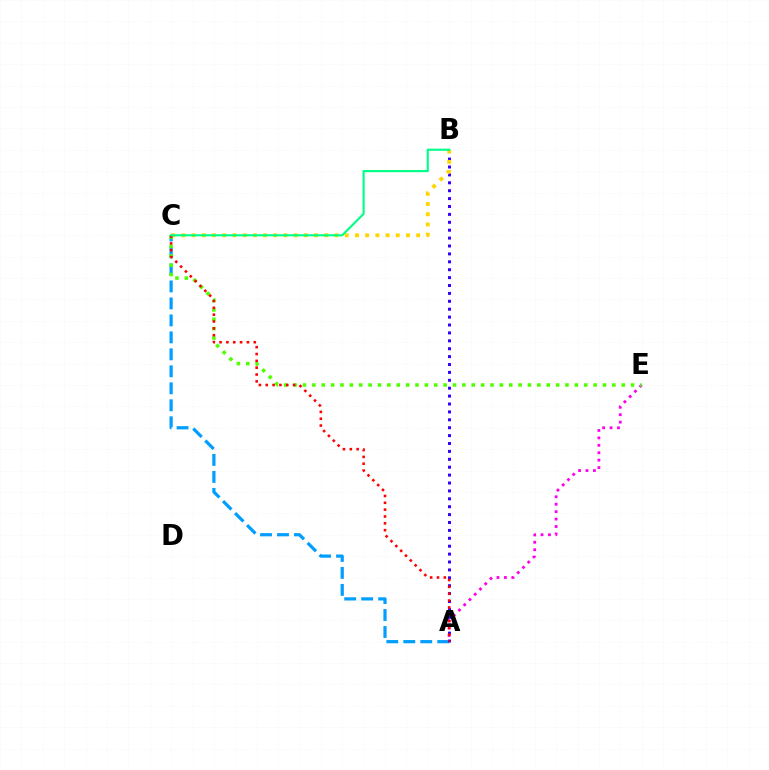{('A', 'C'): [{'color': '#009eff', 'line_style': 'dashed', 'thickness': 2.31}, {'color': '#ff0000', 'line_style': 'dotted', 'thickness': 1.86}], ('A', 'B'): [{'color': '#3700ff', 'line_style': 'dotted', 'thickness': 2.15}], ('A', 'E'): [{'color': '#ff00ed', 'line_style': 'dotted', 'thickness': 2.02}], ('B', 'C'): [{'color': '#ffd500', 'line_style': 'dotted', 'thickness': 2.77}, {'color': '#00ff86', 'line_style': 'solid', 'thickness': 1.53}], ('C', 'E'): [{'color': '#4fff00', 'line_style': 'dotted', 'thickness': 2.55}]}